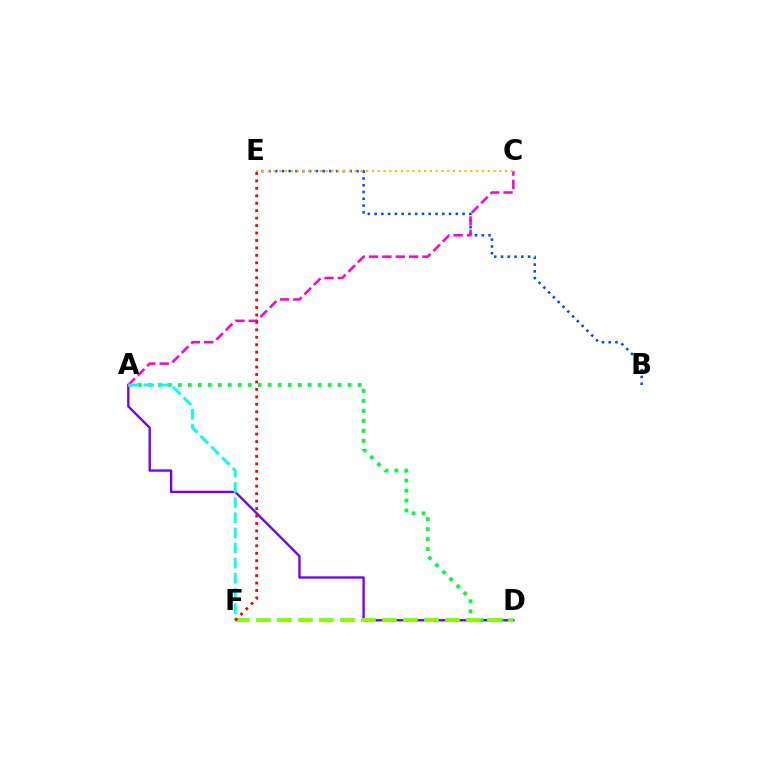{('A', 'D'): [{'color': '#7200ff', 'line_style': 'solid', 'thickness': 1.69}, {'color': '#00ff39', 'line_style': 'dotted', 'thickness': 2.71}], ('B', 'E'): [{'color': '#004bff', 'line_style': 'dotted', 'thickness': 1.84}], ('D', 'F'): [{'color': '#84ff00', 'line_style': 'dashed', 'thickness': 2.85}], ('A', 'C'): [{'color': '#ff00cf', 'line_style': 'dashed', 'thickness': 1.81}], ('A', 'F'): [{'color': '#00fff6', 'line_style': 'dashed', 'thickness': 2.06}], ('C', 'E'): [{'color': '#ffbd00', 'line_style': 'dotted', 'thickness': 1.57}], ('E', 'F'): [{'color': '#ff0000', 'line_style': 'dotted', 'thickness': 2.02}]}